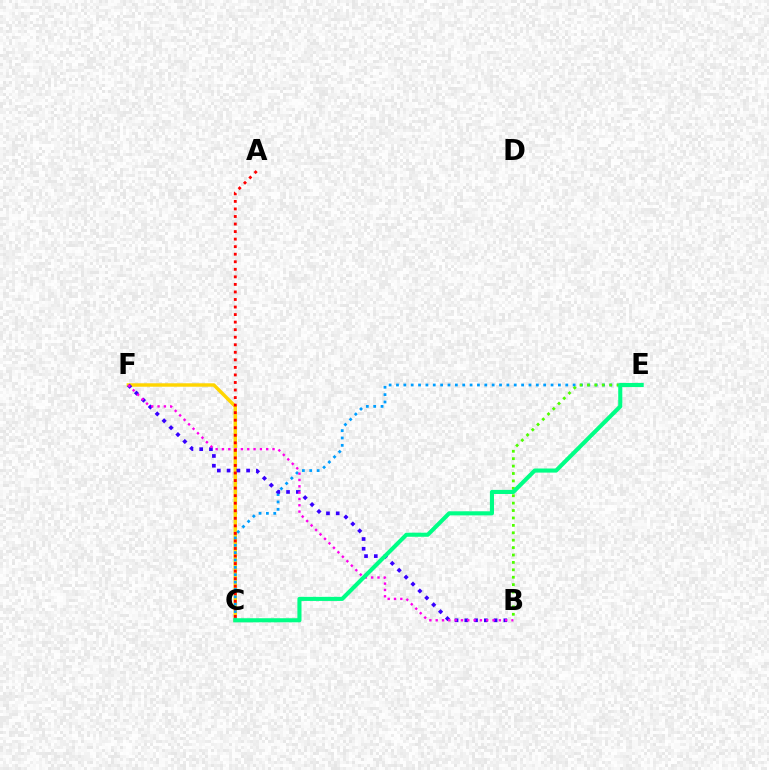{('C', 'F'): [{'color': '#ffd500', 'line_style': 'solid', 'thickness': 2.48}], ('C', 'E'): [{'color': '#009eff', 'line_style': 'dotted', 'thickness': 2.0}, {'color': '#00ff86', 'line_style': 'solid', 'thickness': 2.95}], ('B', 'E'): [{'color': '#4fff00', 'line_style': 'dotted', 'thickness': 2.01}], ('B', 'F'): [{'color': '#3700ff', 'line_style': 'dotted', 'thickness': 2.65}, {'color': '#ff00ed', 'line_style': 'dotted', 'thickness': 1.72}], ('A', 'C'): [{'color': '#ff0000', 'line_style': 'dotted', 'thickness': 2.05}]}